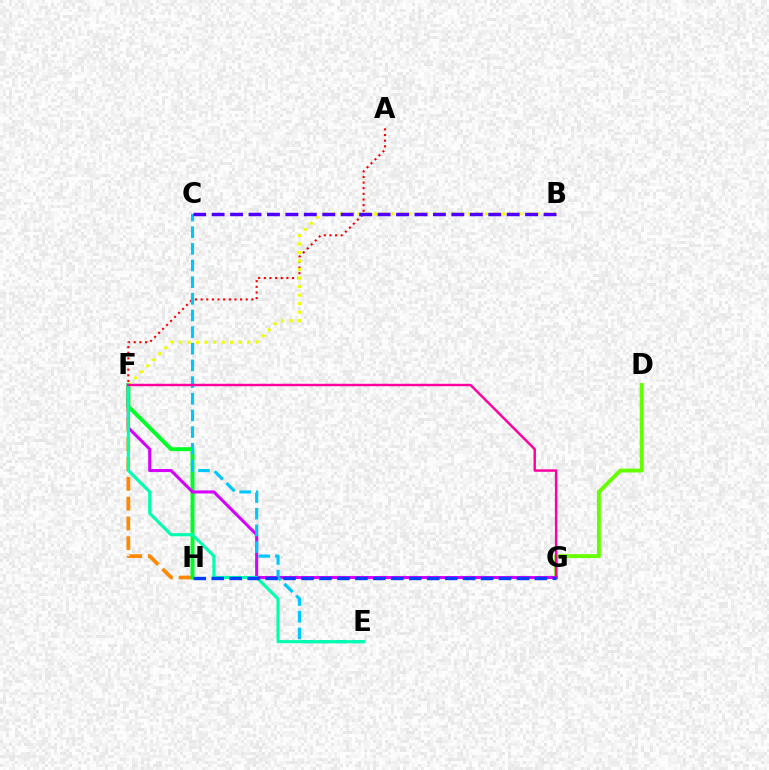{('A', 'F'): [{'color': '#ff0000', 'line_style': 'dotted', 'thickness': 1.53}], ('F', 'H'): [{'color': '#ff8800', 'line_style': 'dashed', 'thickness': 2.68}, {'color': '#00ff27', 'line_style': 'solid', 'thickness': 2.84}], ('D', 'G'): [{'color': '#66ff00', 'line_style': 'solid', 'thickness': 2.78}], ('F', 'G'): [{'color': '#d600ff', 'line_style': 'solid', 'thickness': 2.2}, {'color': '#ff00a0', 'line_style': 'solid', 'thickness': 1.76}], ('C', 'E'): [{'color': '#00c7ff', 'line_style': 'dashed', 'thickness': 2.26}], ('B', 'F'): [{'color': '#eeff00', 'line_style': 'dotted', 'thickness': 2.32}], ('E', 'F'): [{'color': '#00ffaf', 'line_style': 'solid', 'thickness': 2.25}], ('B', 'C'): [{'color': '#4f00ff', 'line_style': 'dashed', 'thickness': 2.51}], ('G', 'H'): [{'color': '#003fff', 'line_style': 'dashed', 'thickness': 2.44}]}